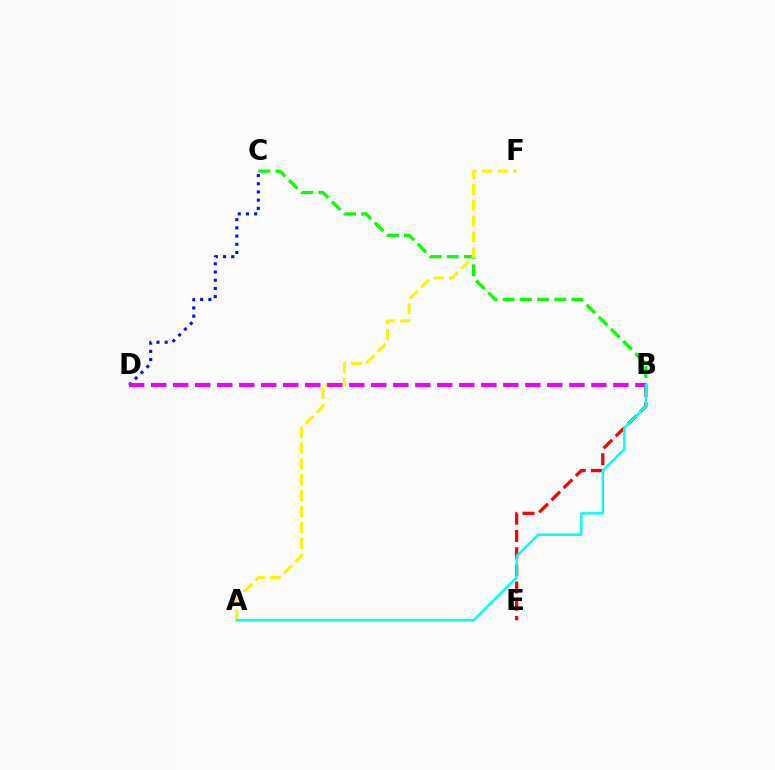{('B', 'C'): [{'color': '#08ff00', 'line_style': 'dashed', 'thickness': 2.34}], ('B', 'E'): [{'color': '#ff0000', 'line_style': 'dashed', 'thickness': 2.34}], ('A', 'F'): [{'color': '#fcf500', 'line_style': 'dashed', 'thickness': 2.15}], ('C', 'D'): [{'color': '#0010ff', 'line_style': 'dotted', 'thickness': 2.23}], ('B', 'D'): [{'color': '#ee00ff', 'line_style': 'dashed', 'thickness': 2.99}], ('A', 'B'): [{'color': '#00fff6', 'line_style': 'solid', 'thickness': 1.76}]}